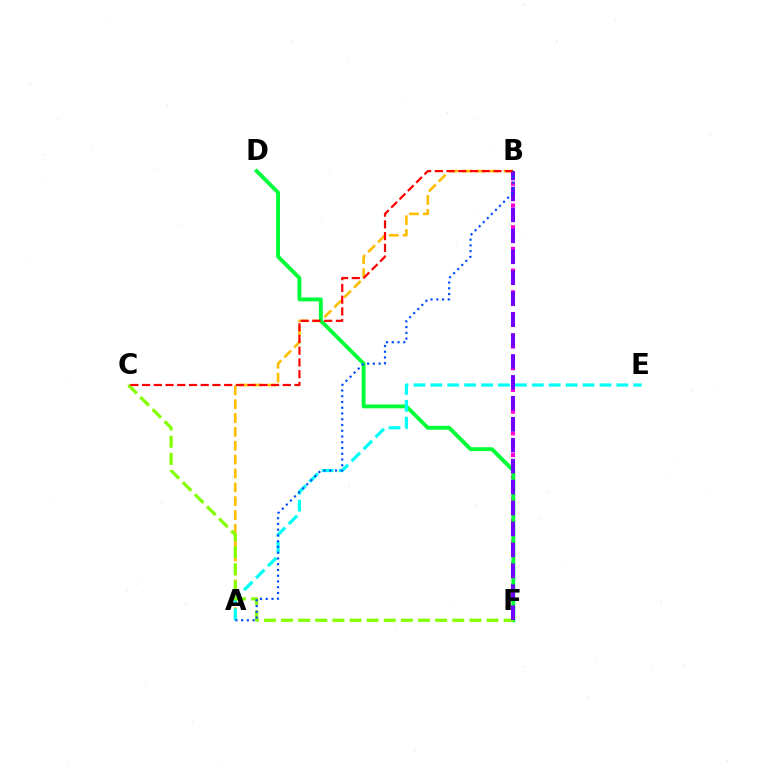{('B', 'F'): [{'color': '#ff00cf', 'line_style': 'dotted', 'thickness': 2.95}, {'color': '#7200ff', 'line_style': 'dashed', 'thickness': 2.84}], ('A', 'B'): [{'color': '#ffbd00', 'line_style': 'dashed', 'thickness': 1.88}, {'color': '#004bff', 'line_style': 'dotted', 'thickness': 1.56}], ('D', 'F'): [{'color': '#00ff39', 'line_style': 'solid', 'thickness': 2.79}], ('A', 'E'): [{'color': '#00fff6', 'line_style': 'dashed', 'thickness': 2.3}], ('C', 'F'): [{'color': '#84ff00', 'line_style': 'dashed', 'thickness': 2.33}], ('B', 'C'): [{'color': '#ff0000', 'line_style': 'dashed', 'thickness': 1.59}]}